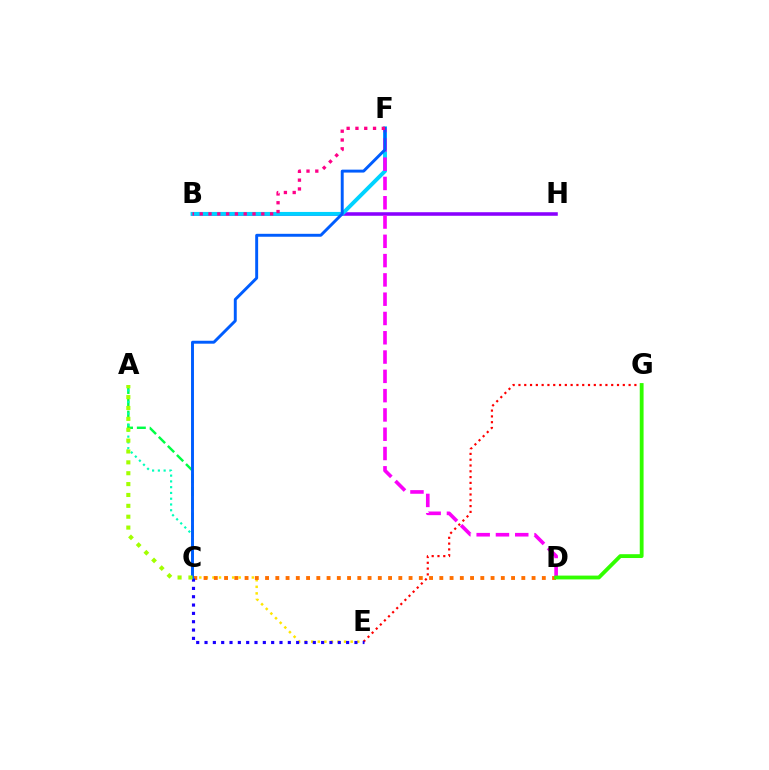{('E', 'G'): [{'color': '#ff0000', 'line_style': 'dotted', 'thickness': 1.58}], ('B', 'H'): [{'color': '#8a00ff', 'line_style': 'solid', 'thickness': 2.56}], ('C', 'E'): [{'color': '#ffe600', 'line_style': 'dotted', 'thickness': 1.78}, {'color': '#1900ff', 'line_style': 'dotted', 'thickness': 2.26}], ('C', 'D'): [{'color': '#ff7000', 'line_style': 'dotted', 'thickness': 2.78}], ('A', 'C'): [{'color': '#00ff45', 'line_style': 'dashed', 'thickness': 1.74}, {'color': '#00ffbb', 'line_style': 'dotted', 'thickness': 1.57}, {'color': '#a2ff00', 'line_style': 'dotted', 'thickness': 2.95}], ('B', 'F'): [{'color': '#00d3ff', 'line_style': 'solid', 'thickness': 2.81}, {'color': '#ff0088', 'line_style': 'dotted', 'thickness': 2.39}], ('D', 'F'): [{'color': '#fa00f9', 'line_style': 'dashed', 'thickness': 2.62}], ('C', 'F'): [{'color': '#005dff', 'line_style': 'solid', 'thickness': 2.11}], ('D', 'G'): [{'color': '#31ff00', 'line_style': 'solid', 'thickness': 2.75}]}